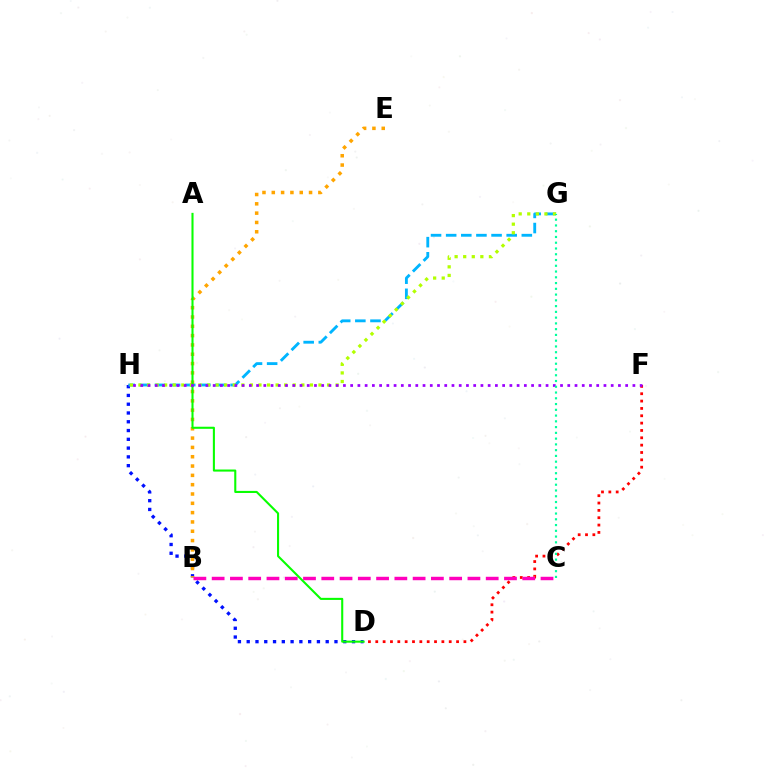{('D', 'F'): [{'color': '#ff0000', 'line_style': 'dotted', 'thickness': 2.0}], ('D', 'H'): [{'color': '#0010ff', 'line_style': 'dotted', 'thickness': 2.38}], ('G', 'H'): [{'color': '#00b5ff', 'line_style': 'dashed', 'thickness': 2.06}, {'color': '#b3ff00', 'line_style': 'dotted', 'thickness': 2.33}], ('B', 'E'): [{'color': '#ffa500', 'line_style': 'dotted', 'thickness': 2.53}], ('B', 'C'): [{'color': '#ff00bd', 'line_style': 'dashed', 'thickness': 2.48}], ('A', 'D'): [{'color': '#08ff00', 'line_style': 'solid', 'thickness': 1.5}], ('F', 'H'): [{'color': '#9b00ff', 'line_style': 'dotted', 'thickness': 1.97}], ('C', 'G'): [{'color': '#00ff9d', 'line_style': 'dotted', 'thickness': 1.57}]}